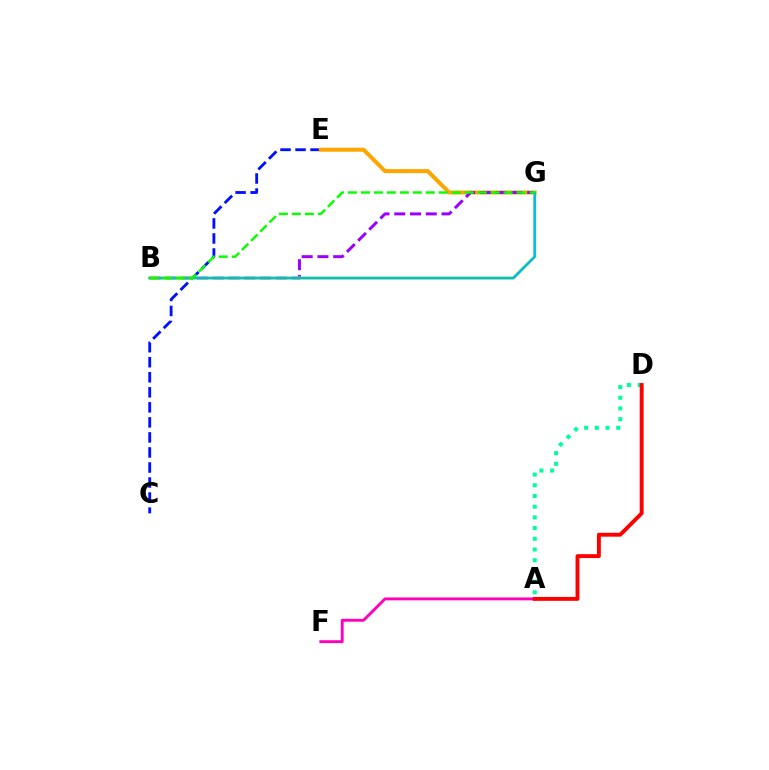{('A', 'F'): [{'color': '#ff00bd', 'line_style': 'solid', 'thickness': 2.08}], ('C', 'E'): [{'color': '#0010ff', 'line_style': 'dashed', 'thickness': 2.04}], ('E', 'G'): [{'color': '#ffa500', 'line_style': 'solid', 'thickness': 2.88}], ('A', 'D'): [{'color': '#00ff9d', 'line_style': 'dotted', 'thickness': 2.91}, {'color': '#ff0000', 'line_style': 'solid', 'thickness': 2.81}], ('B', 'G'): [{'color': '#9b00ff', 'line_style': 'dashed', 'thickness': 2.14}, {'color': '#b3ff00', 'line_style': 'solid', 'thickness': 2.29}, {'color': '#00b5ff', 'line_style': 'solid', 'thickness': 1.71}, {'color': '#08ff00', 'line_style': 'dashed', 'thickness': 1.76}]}